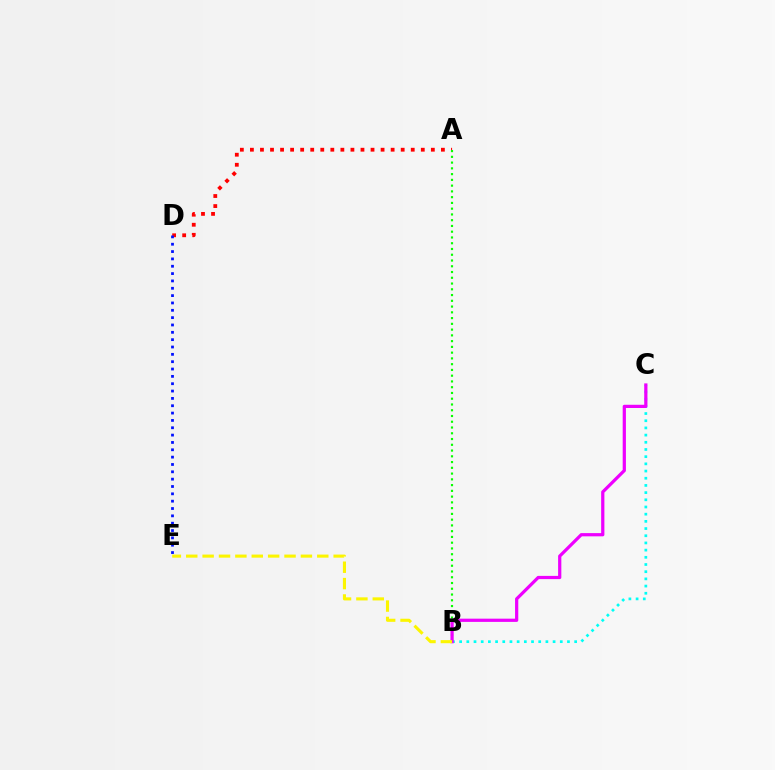{('A', 'D'): [{'color': '#ff0000', 'line_style': 'dotted', 'thickness': 2.73}], ('B', 'C'): [{'color': '#00fff6', 'line_style': 'dotted', 'thickness': 1.95}, {'color': '#ee00ff', 'line_style': 'solid', 'thickness': 2.32}], ('D', 'E'): [{'color': '#0010ff', 'line_style': 'dotted', 'thickness': 1.99}], ('A', 'B'): [{'color': '#08ff00', 'line_style': 'dotted', 'thickness': 1.56}], ('B', 'E'): [{'color': '#fcf500', 'line_style': 'dashed', 'thickness': 2.23}]}